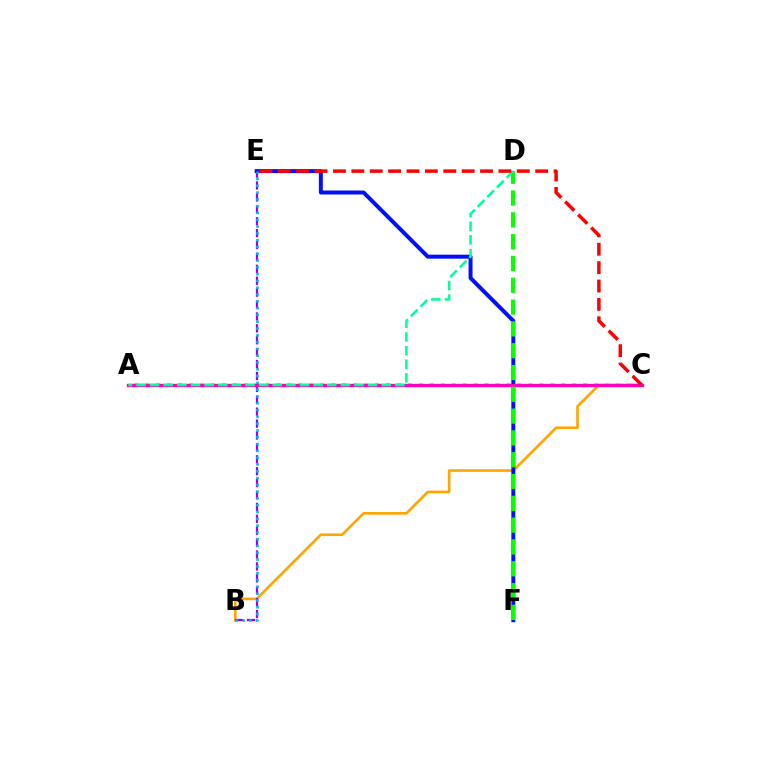{('B', 'C'): [{'color': '#ffa500', 'line_style': 'solid', 'thickness': 1.9}], ('B', 'E'): [{'color': '#9b00ff', 'line_style': 'dashed', 'thickness': 1.62}, {'color': '#00b5ff', 'line_style': 'dotted', 'thickness': 1.85}], ('A', 'C'): [{'color': '#b3ff00', 'line_style': 'dotted', 'thickness': 2.98}, {'color': '#ff00bd', 'line_style': 'solid', 'thickness': 2.41}], ('E', 'F'): [{'color': '#0010ff', 'line_style': 'solid', 'thickness': 2.85}], ('D', 'F'): [{'color': '#08ff00', 'line_style': 'dashed', 'thickness': 2.96}], ('A', 'D'): [{'color': '#00ff9d', 'line_style': 'dashed', 'thickness': 1.85}], ('C', 'E'): [{'color': '#ff0000', 'line_style': 'dashed', 'thickness': 2.5}]}